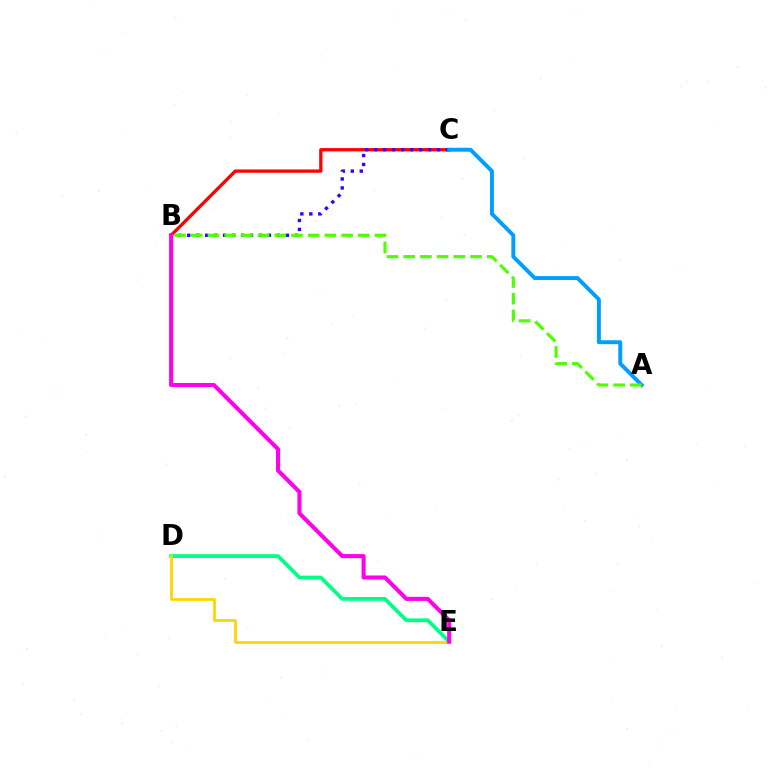{('D', 'E'): [{'color': '#00ff86', 'line_style': 'solid', 'thickness': 2.71}, {'color': '#ffd500', 'line_style': 'solid', 'thickness': 1.97}], ('B', 'C'): [{'color': '#ff0000', 'line_style': 'solid', 'thickness': 2.37}, {'color': '#3700ff', 'line_style': 'dotted', 'thickness': 2.44}], ('A', 'C'): [{'color': '#009eff', 'line_style': 'solid', 'thickness': 2.82}], ('A', 'B'): [{'color': '#4fff00', 'line_style': 'dashed', 'thickness': 2.27}], ('B', 'E'): [{'color': '#ff00ed', 'line_style': 'solid', 'thickness': 2.93}]}